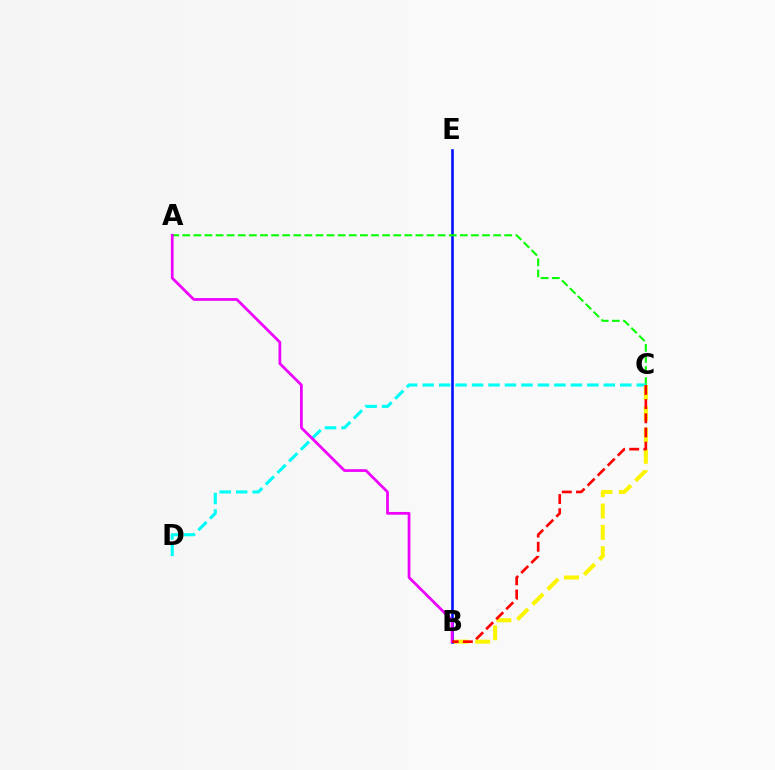{('B', 'E'): [{'color': '#0010ff', 'line_style': 'solid', 'thickness': 1.88}], ('A', 'C'): [{'color': '#08ff00', 'line_style': 'dashed', 'thickness': 1.51}], ('C', 'D'): [{'color': '#00fff6', 'line_style': 'dashed', 'thickness': 2.24}], ('B', 'C'): [{'color': '#fcf500', 'line_style': 'dashed', 'thickness': 2.89}, {'color': '#ff0000', 'line_style': 'dashed', 'thickness': 1.93}], ('A', 'B'): [{'color': '#ee00ff', 'line_style': 'solid', 'thickness': 1.97}]}